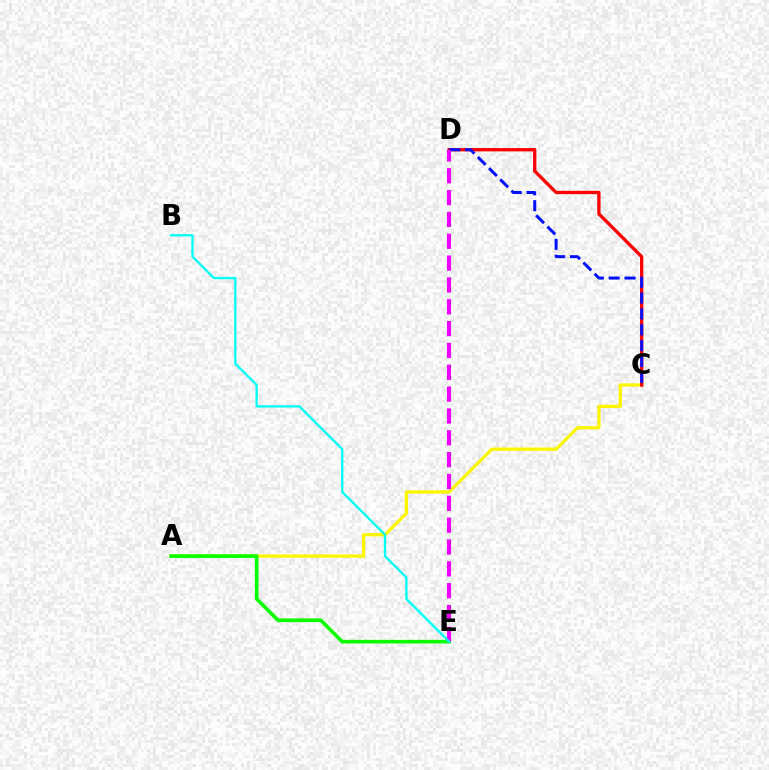{('A', 'C'): [{'color': '#fcf500', 'line_style': 'solid', 'thickness': 2.36}], ('C', 'D'): [{'color': '#ff0000', 'line_style': 'solid', 'thickness': 2.4}, {'color': '#0010ff', 'line_style': 'dashed', 'thickness': 2.15}], ('A', 'E'): [{'color': '#08ff00', 'line_style': 'solid', 'thickness': 2.63}], ('D', 'E'): [{'color': '#ee00ff', 'line_style': 'dashed', 'thickness': 2.97}], ('B', 'E'): [{'color': '#00fff6', 'line_style': 'solid', 'thickness': 1.67}]}